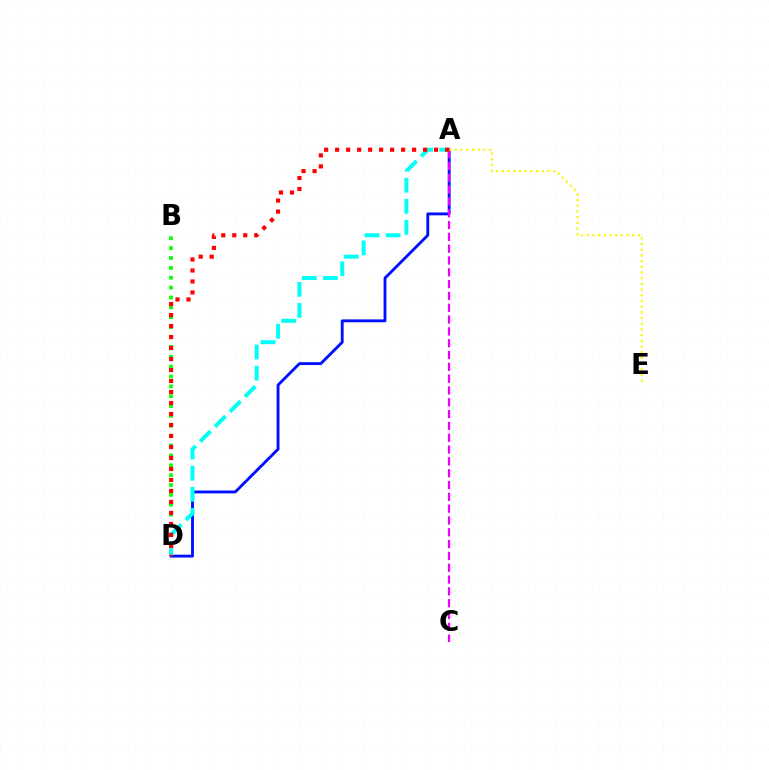{('B', 'D'): [{'color': '#08ff00', 'line_style': 'dotted', 'thickness': 2.68}], ('A', 'D'): [{'color': '#0010ff', 'line_style': 'solid', 'thickness': 2.06}, {'color': '#00fff6', 'line_style': 'dashed', 'thickness': 2.87}, {'color': '#ff0000', 'line_style': 'dotted', 'thickness': 2.99}], ('A', 'C'): [{'color': '#ee00ff', 'line_style': 'dashed', 'thickness': 1.61}], ('A', 'E'): [{'color': '#fcf500', 'line_style': 'dotted', 'thickness': 1.55}]}